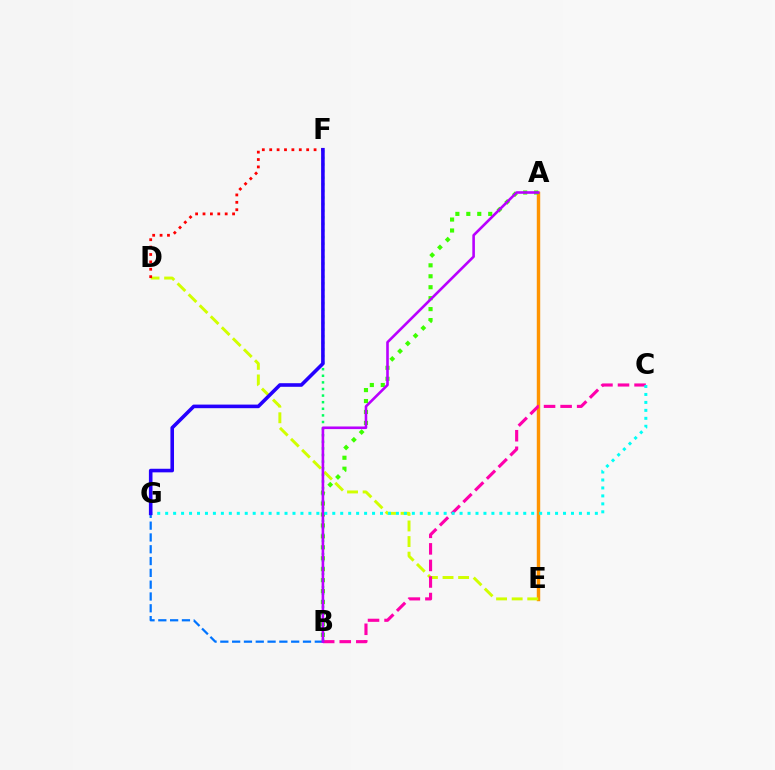{('A', 'E'): [{'color': '#ff9400', 'line_style': 'solid', 'thickness': 2.47}], ('D', 'E'): [{'color': '#d1ff00', 'line_style': 'dashed', 'thickness': 2.12}], ('A', 'B'): [{'color': '#3dff00', 'line_style': 'dotted', 'thickness': 2.97}, {'color': '#b900ff', 'line_style': 'solid', 'thickness': 1.88}], ('D', 'F'): [{'color': '#ff0000', 'line_style': 'dotted', 'thickness': 2.01}], ('B', 'C'): [{'color': '#ff00ac', 'line_style': 'dashed', 'thickness': 2.25}], ('B', 'G'): [{'color': '#0074ff', 'line_style': 'dashed', 'thickness': 1.6}], ('B', 'F'): [{'color': '#00ff5c', 'line_style': 'dotted', 'thickness': 1.79}], ('C', 'G'): [{'color': '#00fff6', 'line_style': 'dotted', 'thickness': 2.16}], ('F', 'G'): [{'color': '#2500ff', 'line_style': 'solid', 'thickness': 2.58}]}